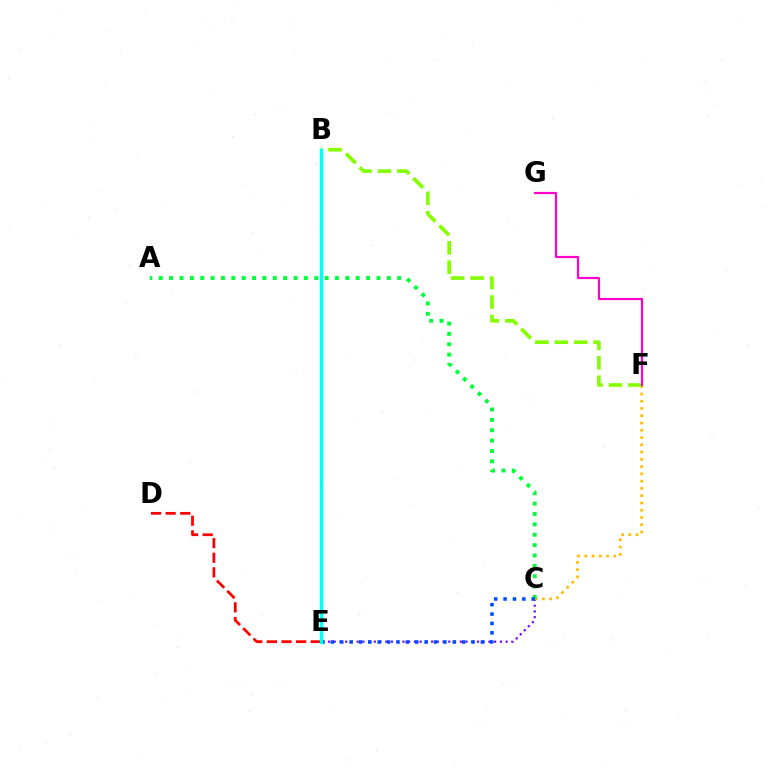{('C', 'E'): [{'color': '#7200ff', 'line_style': 'dotted', 'thickness': 1.56}, {'color': '#004bff', 'line_style': 'dotted', 'thickness': 2.55}], ('C', 'F'): [{'color': '#ffbd00', 'line_style': 'dotted', 'thickness': 1.97}], ('A', 'C'): [{'color': '#00ff39', 'line_style': 'dotted', 'thickness': 2.82}], ('B', 'F'): [{'color': '#84ff00', 'line_style': 'dashed', 'thickness': 2.64}], ('D', 'E'): [{'color': '#ff0000', 'line_style': 'dashed', 'thickness': 1.98}], ('F', 'G'): [{'color': '#ff00cf', 'line_style': 'solid', 'thickness': 1.57}], ('B', 'E'): [{'color': '#00fff6', 'line_style': 'solid', 'thickness': 2.46}]}